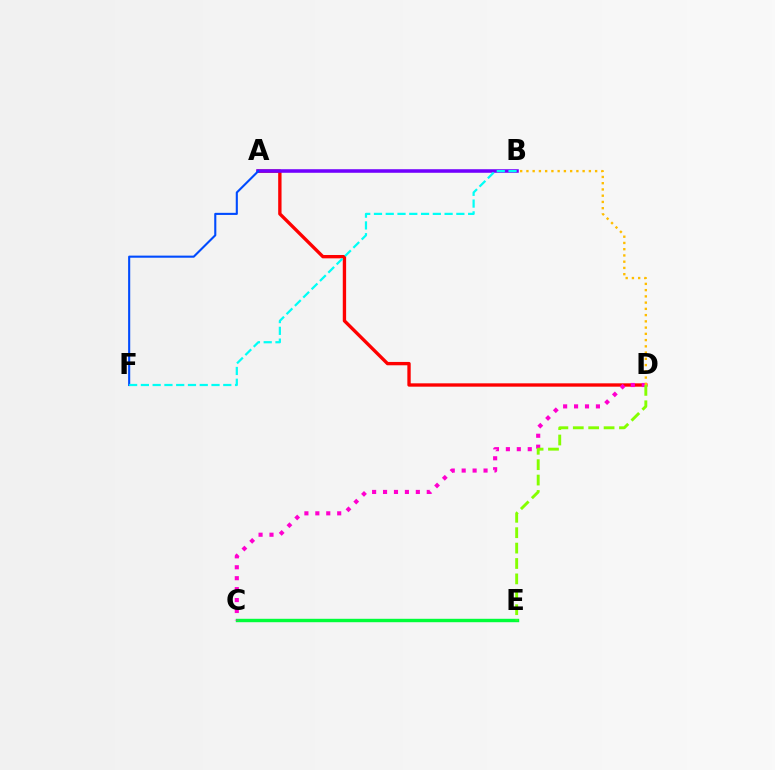{('A', 'D'): [{'color': '#ff0000', 'line_style': 'solid', 'thickness': 2.41}], ('C', 'E'): [{'color': '#00ff39', 'line_style': 'solid', 'thickness': 2.46}], ('C', 'D'): [{'color': '#ff00cf', 'line_style': 'dotted', 'thickness': 2.97}], ('A', 'B'): [{'color': '#7200ff', 'line_style': 'solid', 'thickness': 2.56}], ('B', 'D'): [{'color': '#ffbd00', 'line_style': 'dotted', 'thickness': 1.7}], ('A', 'F'): [{'color': '#004bff', 'line_style': 'solid', 'thickness': 1.52}], ('D', 'E'): [{'color': '#84ff00', 'line_style': 'dashed', 'thickness': 2.09}], ('B', 'F'): [{'color': '#00fff6', 'line_style': 'dashed', 'thickness': 1.6}]}